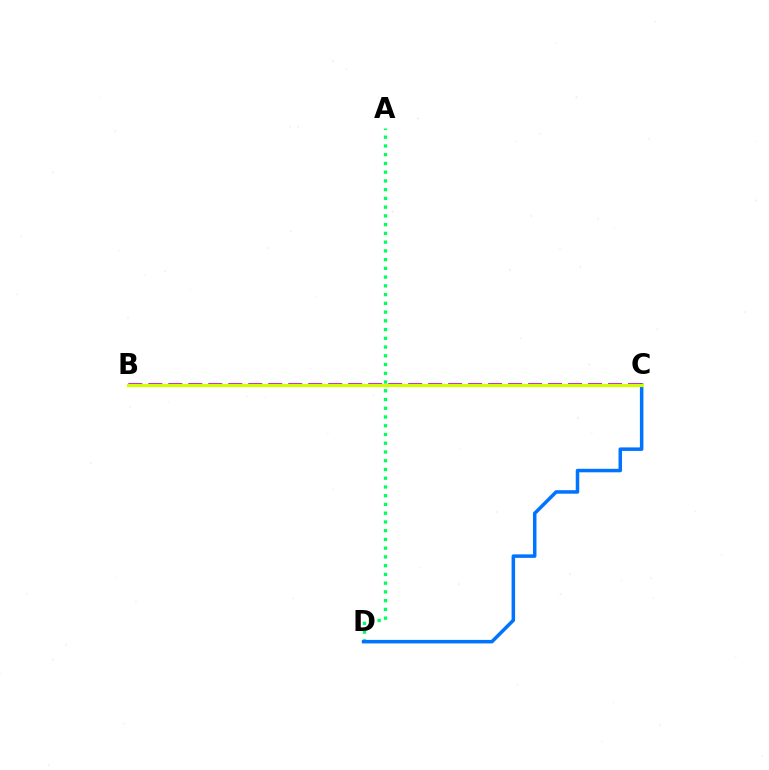{('A', 'D'): [{'color': '#00ff5c', 'line_style': 'dotted', 'thickness': 2.38}], ('C', 'D'): [{'color': '#0074ff', 'line_style': 'solid', 'thickness': 2.53}], ('B', 'C'): [{'color': '#ff0000', 'line_style': 'dashed', 'thickness': 2.19}, {'color': '#b900ff', 'line_style': 'dashed', 'thickness': 2.72}, {'color': '#d1ff00', 'line_style': 'solid', 'thickness': 2.28}]}